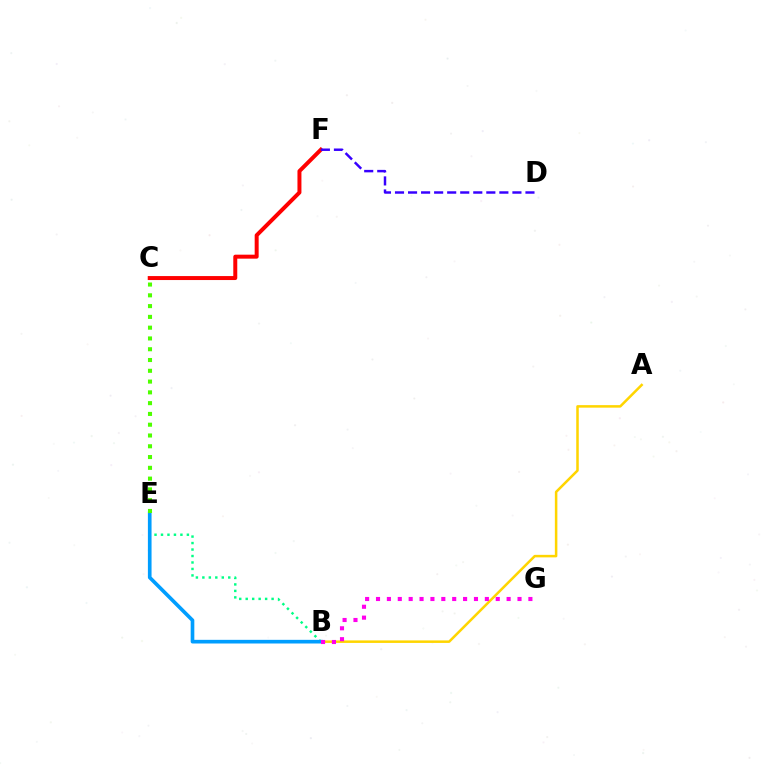{('B', 'E'): [{'color': '#00ff86', 'line_style': 'dotted', 'thickness': 1.76}, {'color': '#009eff', 'line_style': 'solid', 'thickness': 2.63}], ('A', 'B'): [{'color': '#ffd500', 'line_style': 'solid', 'thickness': 1.82}], ('C', 'F'): [{'color': '#ff0000', 'line_style': 'solid', 'thickness': 2.86}], ('C', 'E'): [{'color': '#4fff00', 'line_style': 'dotted', 'thickness': 2.93}], ('D', 'F'): [{'color': '#3700ff', 'line_style': 'dashed', 'thickness': 1.77}], ('B', 'G'): [{'color': '#ff00ed', 'line_style': 'dotted', 'thickness': 2.96}]}